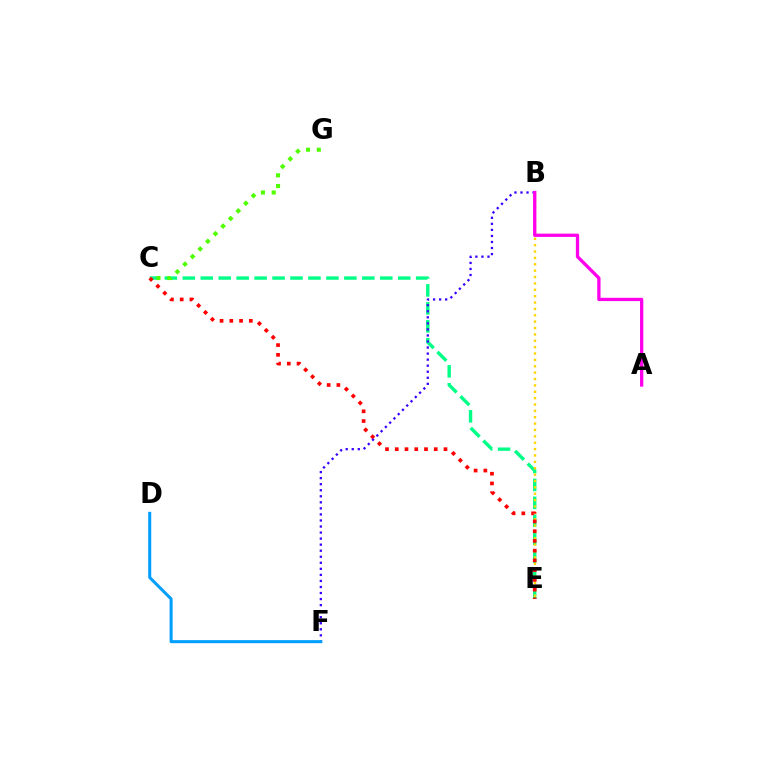{('C', 'E'): [{'color': '#00ff86', 'line_style': 'dashed', 'thickness': 2.44}, {'color': '#ff0000', 'line_style': 'dotted', 'thickness': 2.65}], ('C', 'G'): [{'color': '#4fff00', 'line_style': 'dotted', 'thickness': 2.92}], ('B', 'E'): [{'color': '#ffd500', 'line_style': 'dotted', 'thickness': 1.73}], ('B', 'F'): [{'color': '#3700ff', 'line_style': 'dotted', 'thickness': 1.64}], ('D', 'F'): [{'color': '#009eff', 'line_style': 'solid', 'thickness': 2.18}], ('A', 'B'): [{'color': '#ff00ed', 'line_style': 'solid', 'thickness': 2.37}]}